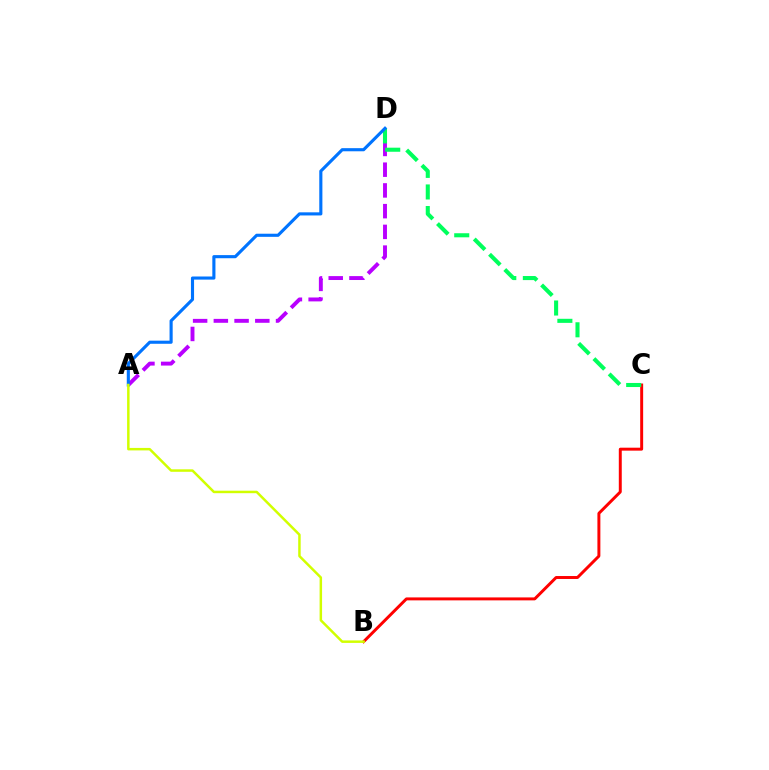{('B', 'C'): [{'color': '#ff0000', 'line_style': 'solid', 'thickness': 2.13}], ('A', 'D'): [{'color': '#b900ff', 'line_style': 'dashed', 'thickness': 2.82}, {'color': '#0074ff', 'line_style': 'solid', 'thickness': 2.24}], ('C', 'D'): [{'color': '#00ff5c', 'line_style': 'dashed', 'thickness': 2.93}], ('A', 'B'): [{'color': '#d1ff00', 'line_style': 'solid', 'thickness': 1.79}]}